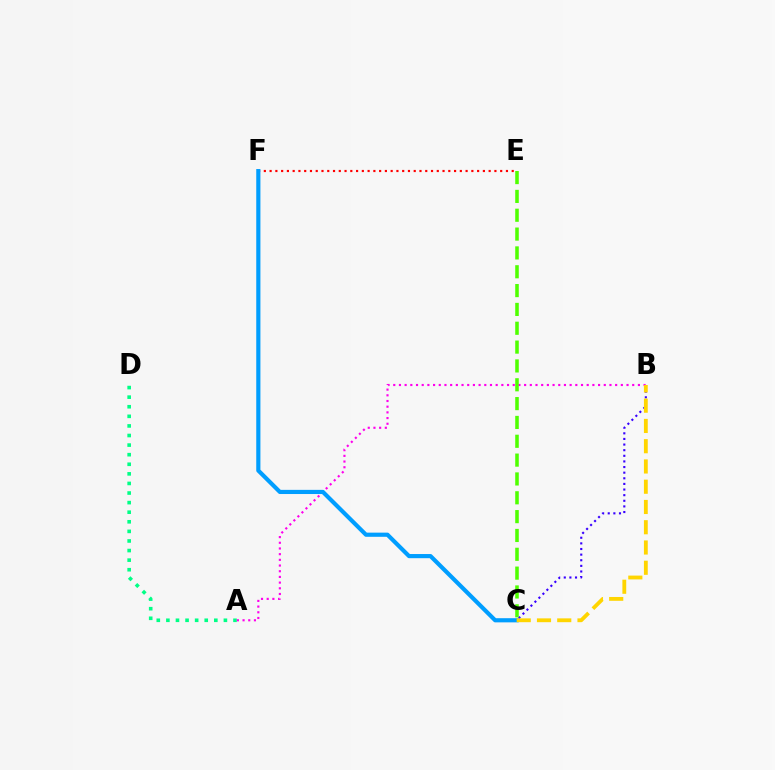{('A', 'D'): [{'color': '#00ff86', 'line_style': 'dotted', 'thickness': 2.6}], ('A', 'B'): [{'color': '#ff00ed', 'line_style': 'dotted', 'thickness': 1.55}], ('E', 'F'): [{'color': '#ff0000', 'line_style': 'dotted', 'thickness': 1.57}], ('B', 'C'): [{'color': '#3700ff', 'line_style': 'dotted', 'thickness': 1.53}, {'color': '#ffd500', 'line_style': 'dashed', 'thickness': 2.75}], ('C', 'E'): [{'color': '#4fff00', 'line_style': 'dashed', 'thickness': 2.56}], ('C', 'F'): [{'color': '#009eff', 'line_style': 'solid', 'thickness': 2.99}]}